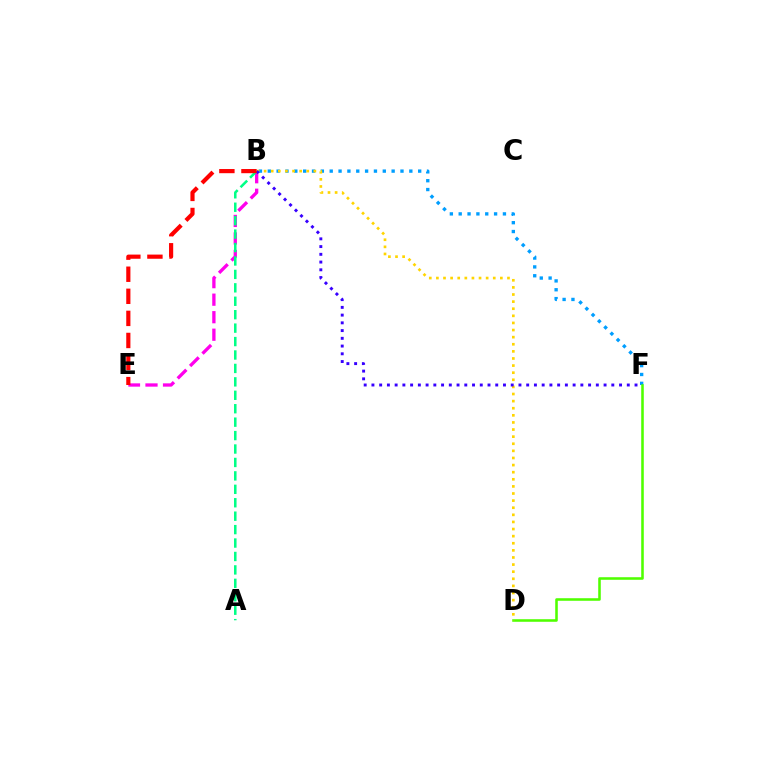{('B', 'F'): [{'color': '#009eff', 'line_style': 'dotted', 'thickness': 2.4}, {'color': '#3700ff', 'line_style': 'dotted', 'thickness': 2.1}], ('B', 'E'): [{'color': '#ff00ed', 'line_style': 'dashed', 'thickness': 2.38}, {'color': '#ff0000', 'line_style': 'dashed', 'thickness': 3.0}], ('D', 'F'): [{'color': '#4fff00', 'line_style': 'solid', 'thickness': 1.84}], ('A', 'B'): [{'color': '#00ff86', 'line_style': 'dashed', 'thickness': 1.82}], ('B', 'D'): [{'color': '#ffd500', 'line_style': 'dotted', 'thickness': 1.93}]}